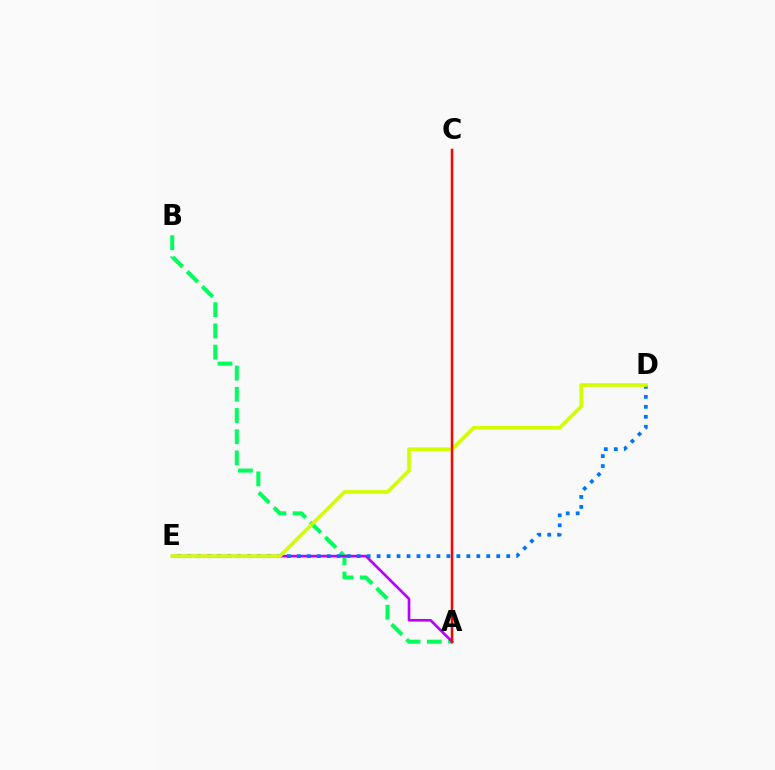{('A', 'B'): [{'color': '#00ff5c', 'line_style': 'dashed', 'thickness': 2.88}], ('A', 'E'): [{'color': '#b900ff', 'line_style': 'solid', 'thickness': 1.91}], ('D', 'E'): [{'color': '#0074ff', 'line_style': 'dotted', 'thickness': 2.71}, {'color': '#d1ff00', 'line_style': 'solid', 'thickness': 2.61}], ('A', 'C'): [{'color': '#ff0000', 'line_style': 'solid', 'thickness': 1.8}]}